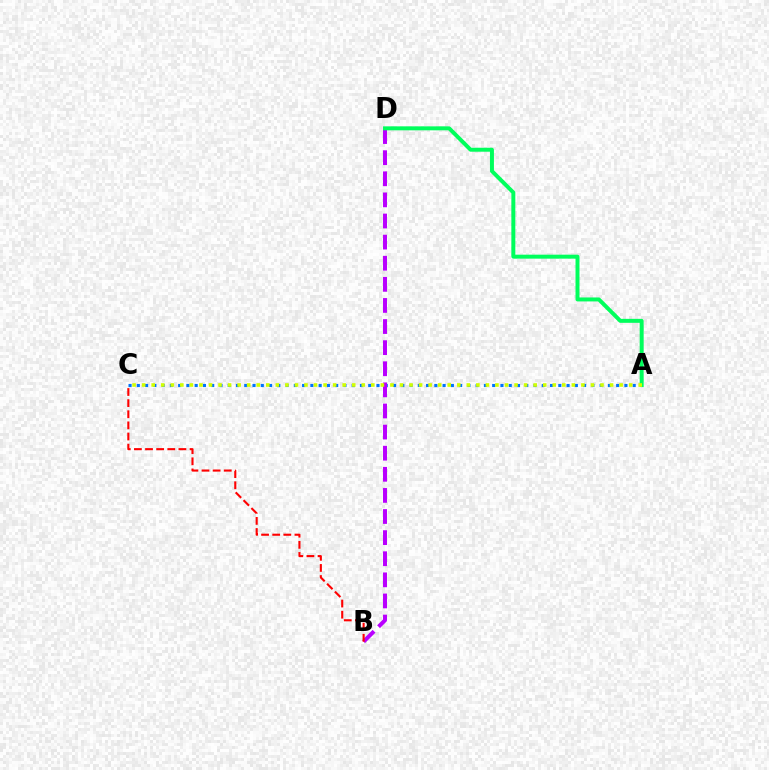{('A', 'C'): [{'color': '#0074ff', 'line_style': 'dotted', 'thickness': 2.25}, {'color': '#d1ff00', 'line_style': 'dotted', 'thickness': 2.59}], ('B', 'D'): [{'color': '#b900ff', 'line_style': 'dashed', 'thickness': 2.87}], ('B', 'C'): [{'color': '#ff0000', 'line_style': 'dashed', 'thickness': 1.51}], ('A', 'D'): [{'color': '#00ff5c', 'line_style': 'solid', 'thickness': 2.86}]}